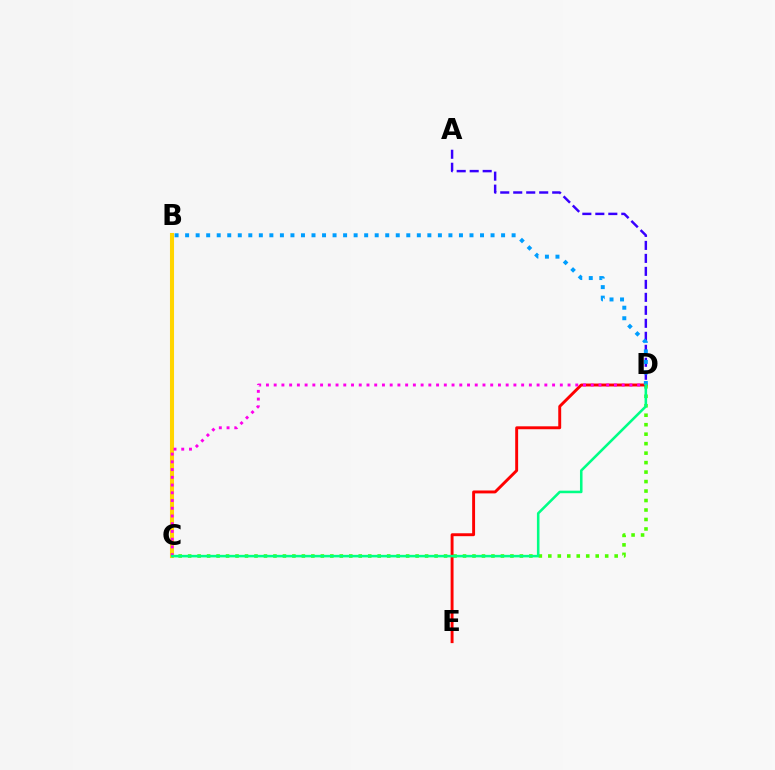{('A', 'D'): [{'color': '#3700ff', 'line_style': 'dashed', 'thickness': 1.76}], ('B', 'C'): [{'color': '#ffd500', 'line_style': 'solid', 'thickness': 2.93}], ('C', 'D'): [{'color': '#4fff00', 'line_style': 'dotted', 'thickness': 2.58}, {'color': '#ff00ed', 'line_style': 'dotted', 'thickness': 2.1}, {'color': '#00ff86', 'line_style': 'solid', 'thickness': 1.84}], ('D', 'E'): [{'color': '#ff0000', 'line_style': 'solid', 'thickness': 2.1}], ('B', 'D'): [{'color': '#009eff', 'line_style': 'dotted', 'thickness': 2.86}]}